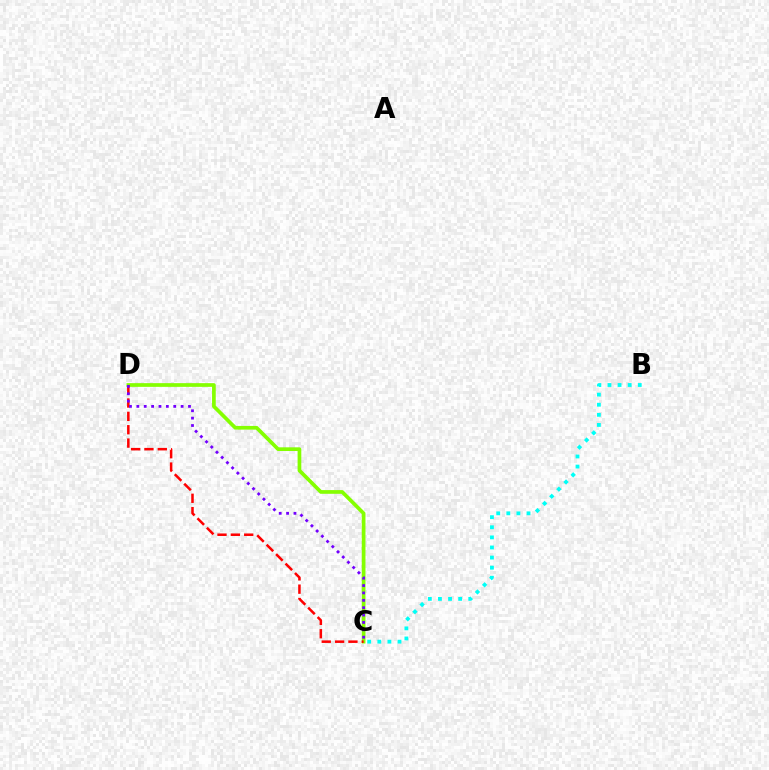{('C', 'D'): [{'color': '#84ff00', 'line_style': 'solid', 'thickness': 2.67}, {'color': '#ff0000', 'line_style': 'dashed', 'thickness': 1.81}, {'color': '#7200ff', 'line_style': 'dotted', 'thickness': 2.0}], ('B', 'C'): [{'color': '#00fff6', 'line_style': 'dotted', 'thickness': 2.74}]}